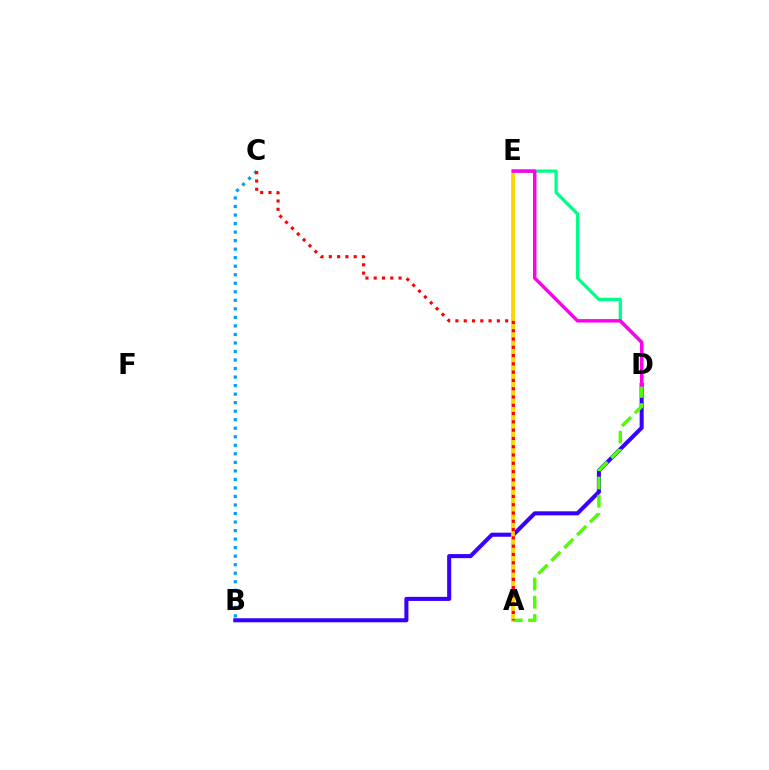{('D', 'E'): [{'color': '#00ff86', 'line_style': 'solid', 'thickness': 2.33}, {'color': '#ff00ed', 'line_style': 'solid', 'thickness': 2.49}], ('B', 'D'): [{'color': '#3700ff', 'line_style': 'solid', 'thickness': 2.92}], ('B', 'C'): [{'color': '#009eff', 'line_style': 'dotted', 'thickness': 2.32}], ('A', 'E'): [{'color': '#ffd500', 'line_style': 'solid', 'thickness': 2.74}], ('A', 'D'): [{'color': '#4fff00', 'line_style': 'dashed', 'thickness': 2.48}], ('A', 'C'): [{'color': '#ff0000', 'line_style': 'dotted', 'thickness': 2.25}]}